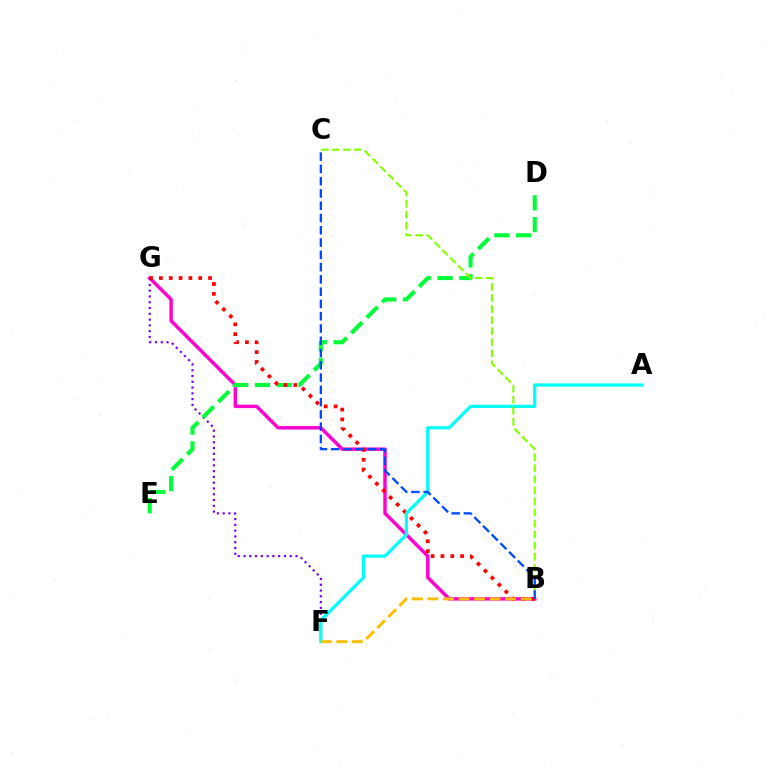{('B', 'G'): [{'color': '#ff00cf', 'line_style': 'solid', 'thickness': 2.48}, {'color': '#ff0000', 'line_style': 'dotted', 'thickness': 2.67}], ('F', 'G'): [{'color': '#7200ff', 'line_style': 'dotted', 'thickness': 1.57}], ('D', 'E'): [{'color': '#00ff39', 'line_style': 'dashed', 'thickness': 2.96}], ('A', 'F'): [{'color': '#00fff6', 'line_style': 'solid', 'thickness': 2.32}], ('B', 'C'): [{'color': '#84ff00', 'line_style': 'dashed', 'thickness': 1.5}, {'color': '#004bff', 'line_style': 'dashed', 'thickness': 1.67}], ('B', 'F'): [{'color': '#ffbd00', 'line_style': 'dashed', 'thickness': 2.11}]}